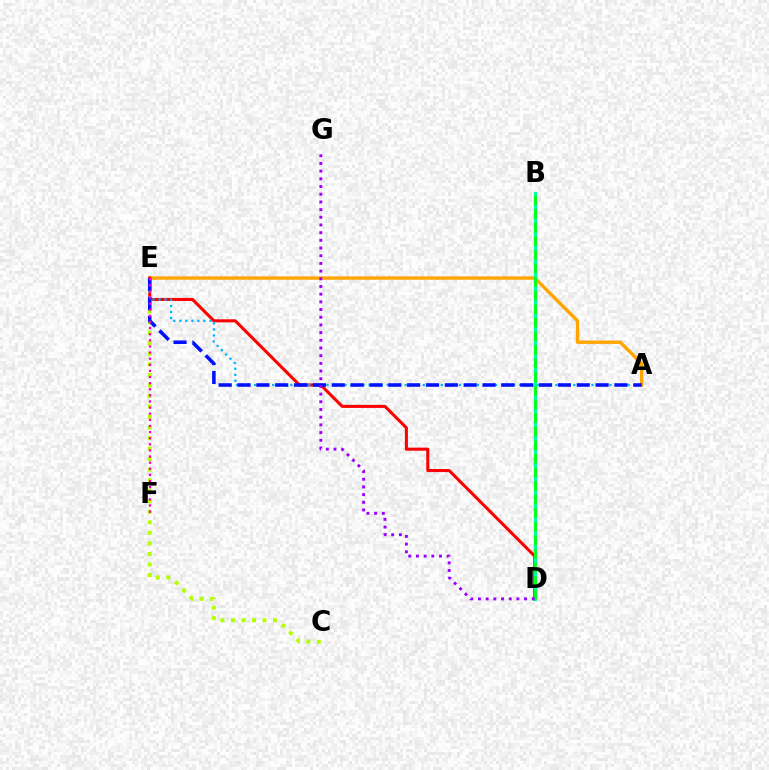{('A', 'E'): [{'color': '#ffa500', 'line_style': 'solid', 'thickness': 2.43}, {'color': '#00b5ff', 'line_style': 'dotted', 'thickness': 1.64}, {'color': '#0010ff', 'line_style': 'dashed', 'thickness': 2.56}], ('D', 'E'): [{'color': '#ff0000', 'line_style': 'solid', 'thickness': 2.2}], ('C', 'E'): [{'color': '#b3ff00', 'line_style': 'dotted', 'thickness': 2.86}], ('B', 'D'): [{'color': '#00ff9d', 'line_style': 'solid', 'thickness': 2.39}, {'color': '#08ff00', 'line_style': 'dashed', 'thickness': 1.85}], ('E', 'F'): [{'color': '#ff00bd', 'line_style': 'dotted', 'thickness': 1.66}], ('D', 'G'): [{'color': '#9b00ff', 'line_style': 'dotted', 'thickness': 2.09}]}